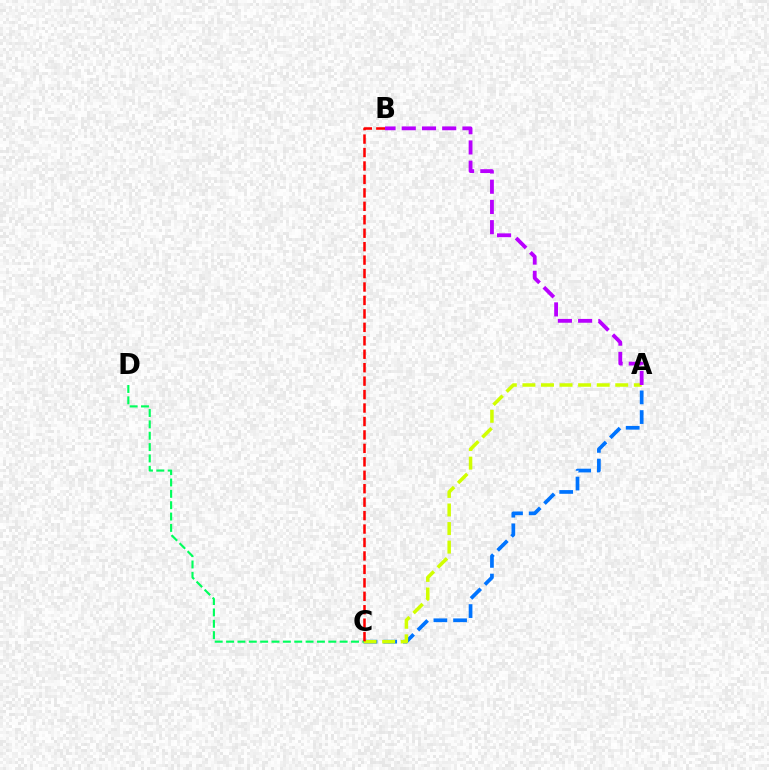{('A', 'C'): [{'color': '#0074ff', 'line_style': 'dashed', 'thickness': 2.67}, {'color': '#d1ff00', 'line_style': 'dashed', 'thickness': 2.52}], ('C', 'D'): [{'color': '#00ff5c', 'line_style': 'dashed', 'thickness': 1.54}], ('B', 'C'): [{'color': '#ff0000', 'line_style': 'dashed', 'thickness': 1.83}], ('A', 'B'): [{'color': '#b900ff', 'line_style': 'dashed', 'thickness': 2.75}]}